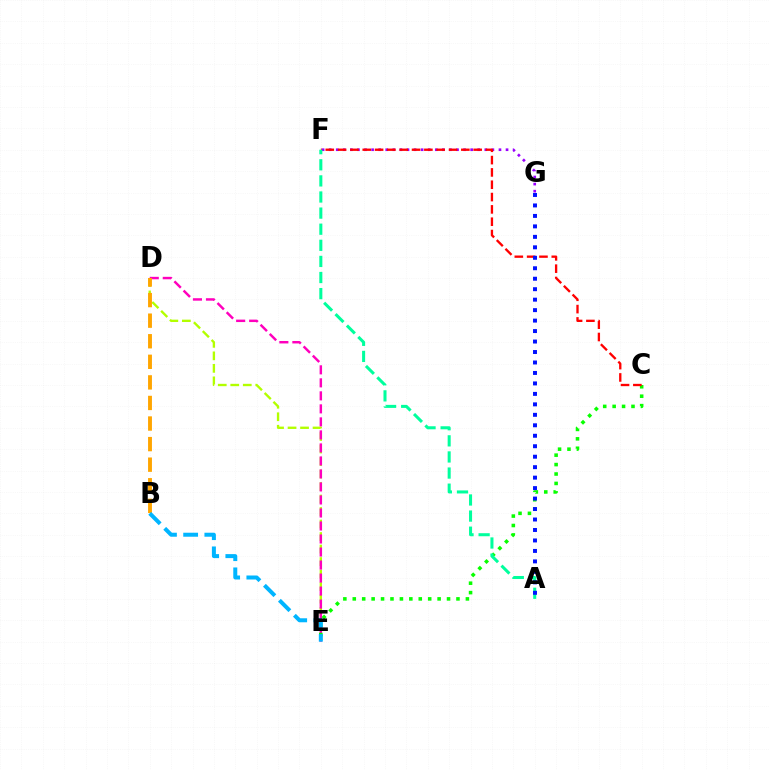{('D', 'E'): [{'color': '#b3ff00', 'line_style': 'dashed', 'thickness': 1.7}, {'color': '#ff00bd', 'line_style': 'dashed', 'thickness': 1.77}], ('F', 'G'): [{'color': '#9b00ff', 'line_style': 'dotted', 'thickness': 1.92}], ('C', 'E'): [{'color': '#08ff00', 'line_style': 'dotted', 'thickness': 2.56}], ('C', 'F'): [{'color': '#ff0000', 'line_style': 'dashed', 'thickness': 1.67}], ('A', 'F'): [{'color': '#00ff9d', 'line_style': 'dashed', 'thickness': 2.19}], ('B', 'D'): [{'color': '#ffa500', 'line_style': 'dashed', 'thickness': 2.79}], ('A', 'G'): [{'color': '#0010ff', 'line_style': 'dotted', 'thickness': 2.84}], ('B', 'E'): [{'color': '#00b5ff', 'line_style': 'dashed', 'thickness': 2.88}]}